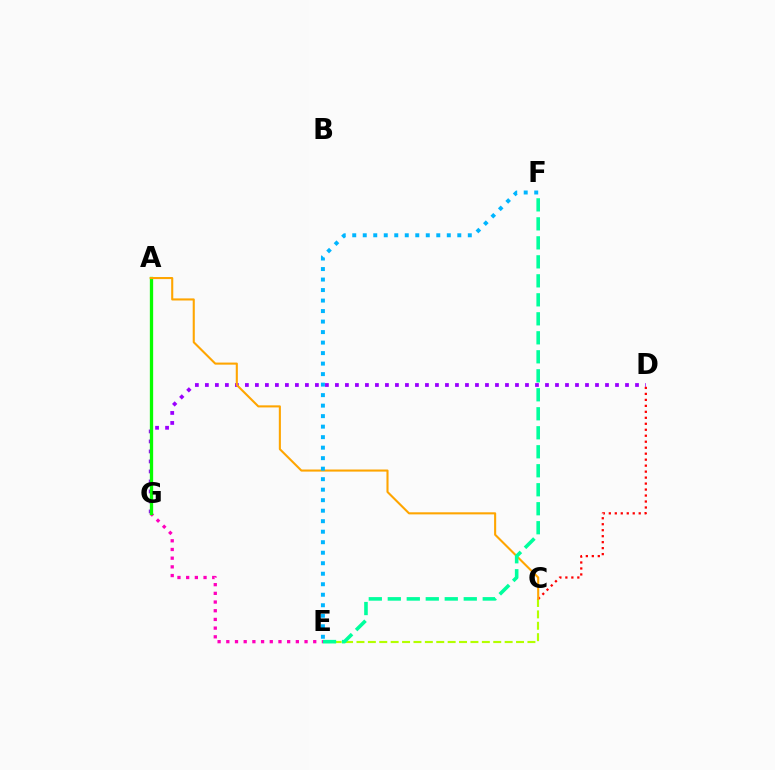{('D', 'G'): [{'color': '#9b00ff', 'line_style': 'dotted', 'thickness': 2.72}], ('C', 'D'): [{'color': '#ff0000', 'line_style': 'dotted', 'thickness': 1.62}], ('A', 'G'): [{'color': '#0010ff', 'line_style': 'dashed', 'thickness': 1.83}, {'color': '#08ff00', 'line_style': 'solid', 'thickness': 2.38}], ('C', 'E'): [{'color': '#b3ff00', 'line_style': 'dashed', 'thickness': 1.55}], ('E', 'G'): [{'color': '#ff00bd', 'line_style': 'dotted', 'thickness': 2.36}], ('A', 'C'): [{'color': '#ffa500', 'line_style': 'solid', 'thickness': 1.51}], ('E', 'F'): [{'color': '#00ff9d', 'line_style': 'dashed', 'thickness': 2.58}, {'color': '#00b5ff', 'line_style': 'dotted', 'thickness': 2.85}]}